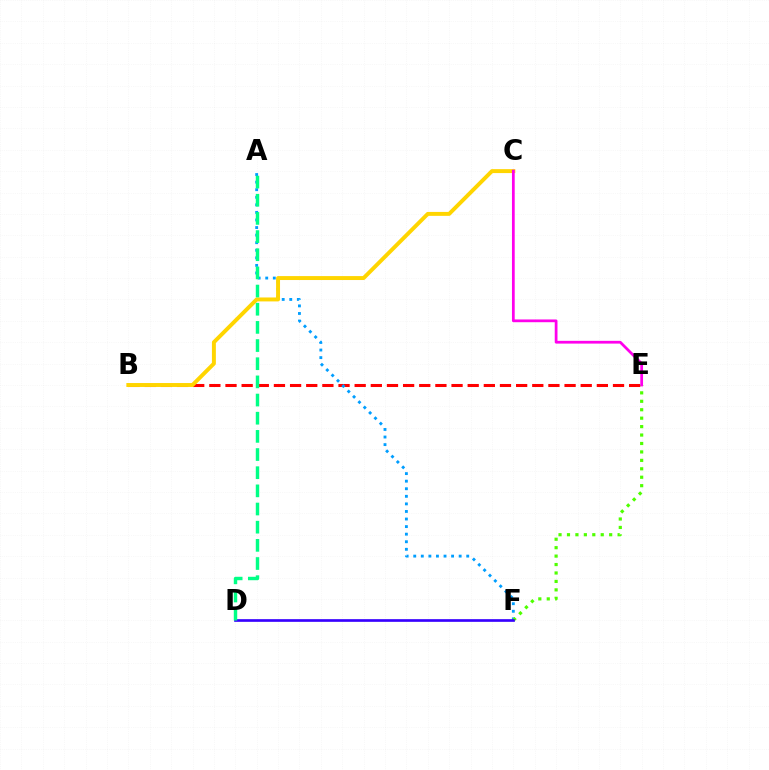{('B', 'E'): [{'color': '#ff0000', 'line_style': 'dashed', 'thickness': 2.19}], ('A', 'F'): [{'color': '#009eff', 'line_style': 'dotted', 'thickness': 2.06}], ('E', 'F'): [{'color': '#4fff00', 'line_style': 'dotted', 'thickness': 2.29}], ('B', 'C'): [{'color': '#ffd500', 'line_style': 'solid', 'thickness': 2.84}], ('D', 'F'): [{'color': '#3700ff', 'line_style': 'solid', 'thickness': 1.93}], ('A', 'D'): [{'color': '#00ff86', 'line_style': 'dashed', 'thickness': 2.47}], ('C', 'E'): [{'color': '#ff00ed', 'line_style': 'solid', 'thickness': 1.98}]}